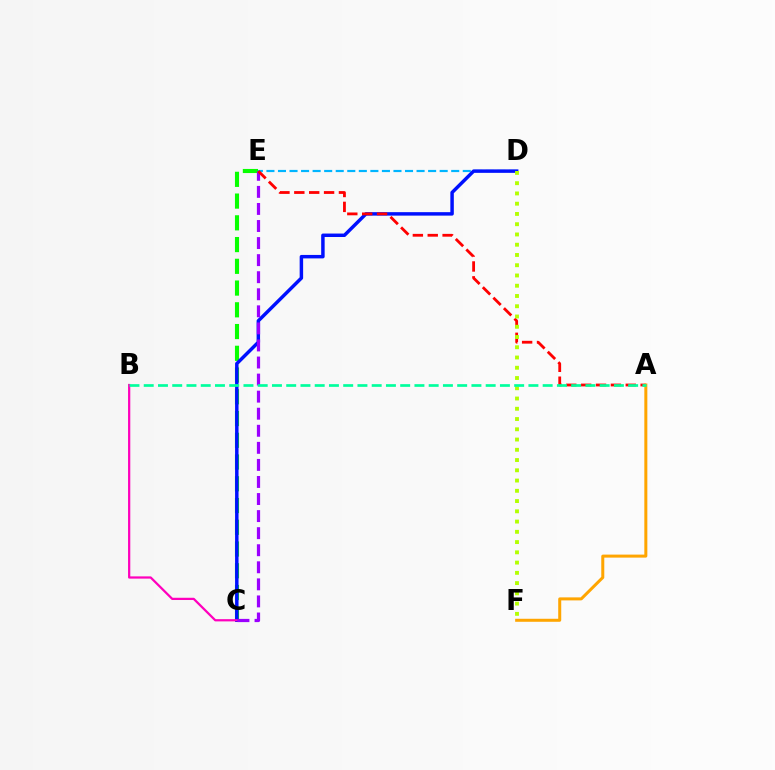{('D', 'E'): [{'color': '#00b5ff', 'line_style': 'dashed', 'thickness': 1.57}], ('C', 'E'): [{'color': '#08ff00', 'line_style': 'dashed', 'thickness': 2.95}, {'color': '#9b00ff', 'line_style': 'dashed', 'thickness': 2.32}], ('C', 'D'): [{'color': '#0010ff', 'line_style': 'solid', 'thickness': 2.49}], ('B', 'C'): [{'color': '#ff00bd', 'line_style': 'solid', 'thickness': 1.61}], ('A', 'E'): [{'color': '#ff0000', 'line_style': 'dashed', 'thickness': 2.02}], ('D', 'F'): [{'color': '#b3ff00', 'line_style': 'dotted', 'thickness': 2.79}], ('A', 'F'): [{'color': '#ffa500', 'line_style': 'solid', 'thickness': 2.17}], ('A', 'B'): [{'color': '#00ff9d', 'line_style': 'dashed', 'thickness': 1.94}]}